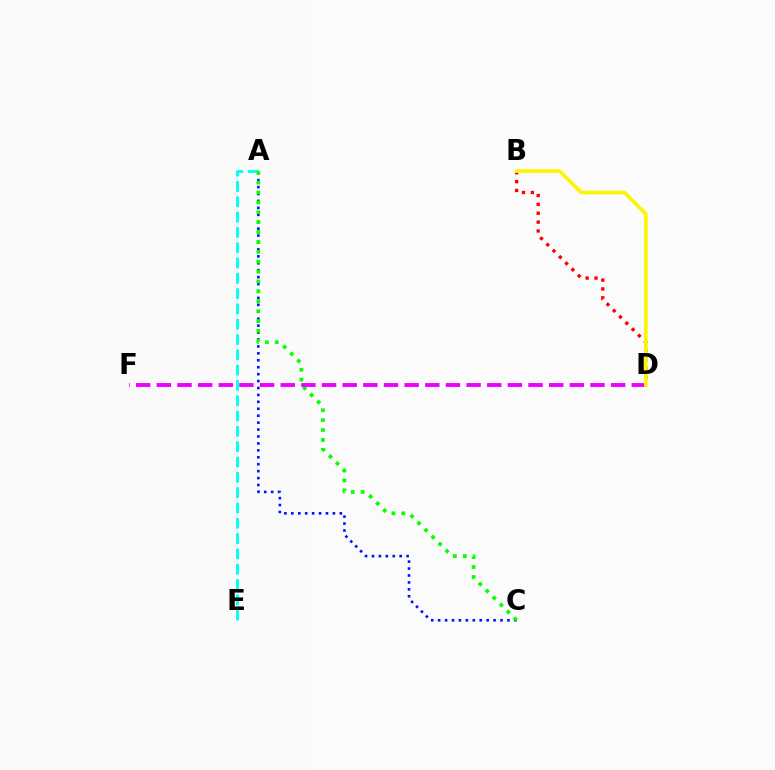{('B', 'D'): [{'color': '#ff0000', 'line_style': 'dotted', 'thickness': 2.41}, {'color': '#fcf500', 'line_style': 'solid', 'thickness': 2.63}], ('A', 'C'): [{'color': '#0010ff', 'line_style': 'dotted', 'thickness': 1.88}, {'color': '#08ff00', 'line_style': 'dotted', 'thickness': 2.69}], ('A', 'E'): [{'color': '#00fff6', 'line_style': 'dashed', 'thickness': 2.08}], ('D', 'F'): [{'color': '#ee00ff', 'line_style': 'dashed', 'thickness': 2.81}]}